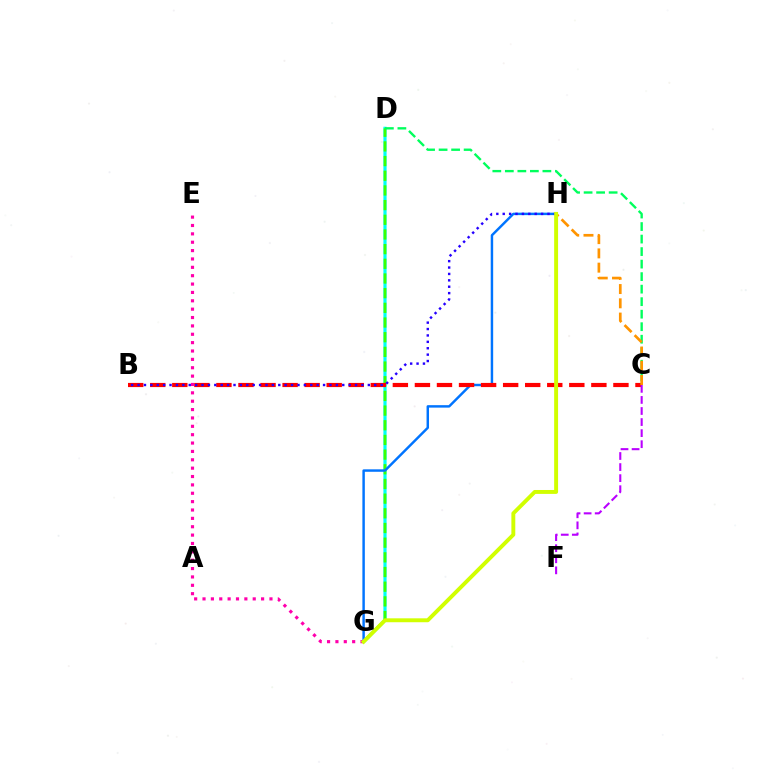{('D', 'G'): [{'color': '#00fff6', 'line_style': 'solid', 'thickness': 2.3}, {'color': '#3dff00', 'line_style': 'dashed', 'thickness': 1.99}], ('G', 'H'): [{'color': '#0074ff', 'line_style': 'solid', 'thickness': 1.77}, {'color': '#d1ff00', 'line_style': 'solid', 'thickness': 2.82}], ('B', 'C'): [{'color': '#ff0000', 'line_style': 'dashed', 'thickness': 3.0}], ('C', 'F'): [{'color': '#b900ff', 'line_style': 'dashed', 'thickness': 1.5}], ('E', 'G'): [{'color': '#ff00ac', 'line_style': 'dotted', 'thickness': 2.27}], ('C', 'D'): [{'color': '#00ff5c', 'line_style': 'dashed', 'thickness': 1.7}], ('C', 'H'): [{'color': '#ff9400', 'line_style': 'dashed', 'thickness': 1.94}], ('B', 'H'): [{'color': '#2500ff', 'line_style': 'dotted', 'thickness': 1.74}]}